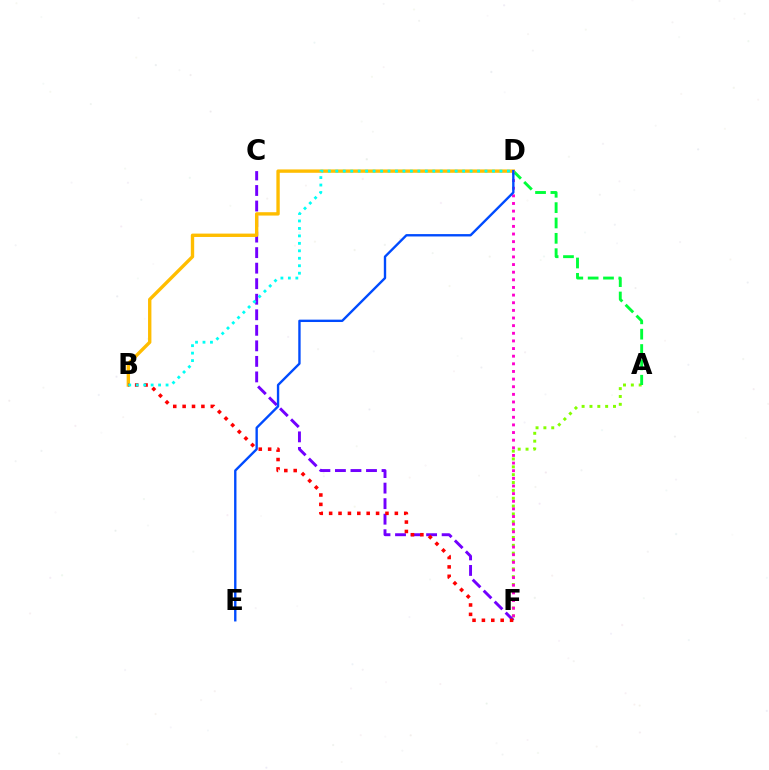{('A', 'F'): [{'color': '#84ff00', 'line_style': 'dotted', 'thickness': 2.13}], ('D', 'F'): [{'color': '#ff00cf', 'line_style': 'dotted', 'thickness': 2.07}], ('A', 'D'): [{'color': '#00ff39', 'line_style': 'dashed', 'thickness': 2.09}], ('C', 'F'): [{'color': '#7200ff', 'line_style': 'dashed', 'thickness': 2.11}], ('B', 'D'): [{'color': '#ffbd00', 'line_style': 'solid', 'thickness': 2.42}, {'color': '#00fff6', 'line_style': 'dotted', 'thickness': 2.03}], ('B', 'F'): [{'color': '#ff0000', 'line_style': 'dotted', 'thickness': 2.55}], ('D', 'E'): [{'color': '#004bff', 'line_style': 'solid', 'thickness': 1.71}]}